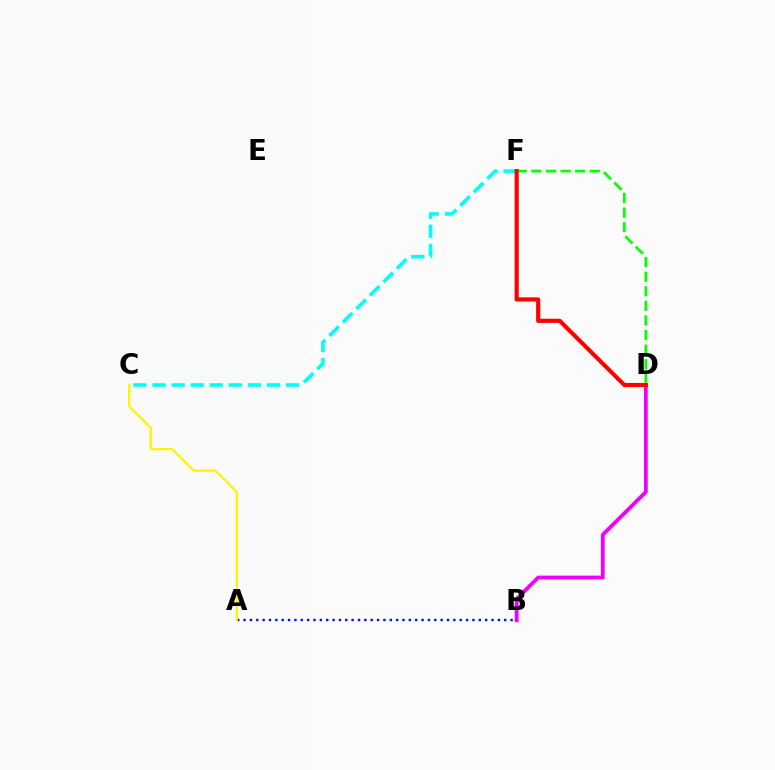{('C', 'F'): [{'color': '#00fff6', 'line_style': 'dashed', 'thickness': 2.59}], ('A', 'B'): [{'color': '#0010ff', 'line_style': 'dotted', 'thickness': 1.73}], ('A', 'C'): [{'color': '#fcf500', 'line_style': 'solid', 'thickness': 1.62}], ('D', 'F'): [{'color': '#08ff00', 'line_style': 'dashed', 'thickness': 1.98}, {'color': '#ff0000', 'line_style': 'solid', 'thickness': 2.98}], ('B', 'D'): [{'color': '#ee00ff', 'line_style': 'solid', 'thickness': 2.73}]}